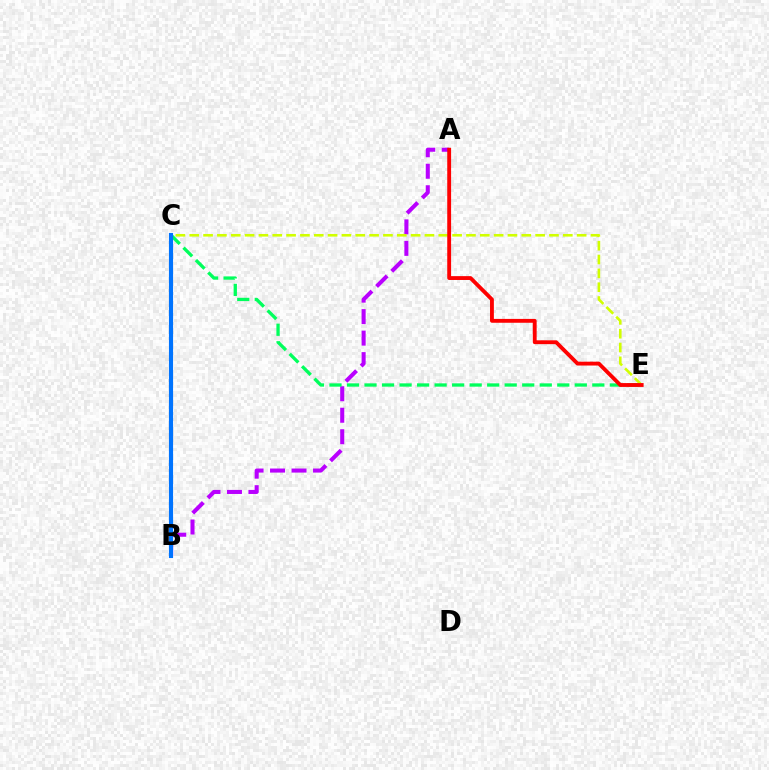{('A', 'B'): [{'color': '#b900ff', 'line_style': 'dashed', 'thickness': 2.92}], ('C', 'E'): [{'color': '#00ff5c', 'line_style': 'dashed', 'thickness': 2.38}, {'color': '#d1ff00', 'line_style': 'dashed', 'thickness': 1.88}], ('B', 'C'): [{'color': '#0074ff', 'line_style': 'solid', 'thickness': 2.97}], ('A', 'E'): [{'color': '#ff0000', 'line_style': 'solid', 'thickness': 2.77}]}